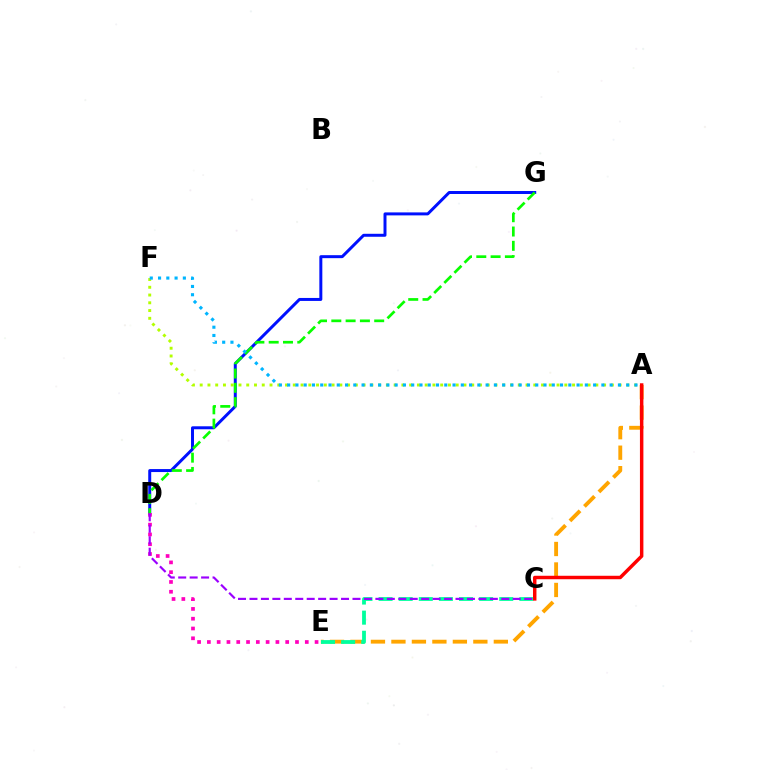{('A', 'E'): [{'color': '#ffa500', 'line_style': 'dashed', 'thickness': 2.78}], ('D', 'G'): [{'color': '#0010ff', 'line_style': 'solid', 'thickness': 2.15}, {'color': '#08ff00', 'line_style': 'dashed', 'thickness': 1.94}], ('C', 'E'): [{'color': '#00ff9d', 'line_style': 'dashed', 'thickness': 2.73}], ('D', 'E'): [{'color': '#ff00bd', 'line_style': 'dotted', 'thickness': 2.66}], ('C', 'D'): [{'color': '#9b00ff', 'line_style': 'dashed', 'thickness': 1.55}], ('A', 'C'): [{'color': '#ff0000', 'line_style': 'solid', 'thickness': 2.49}], ('A', 'F'): [{'color': '#b3ff00', 'line_style': 'dotted', 'thickness': 2.11}, {'color': '#00b5ff', 'line_style': 'dotted', 'thickness': 2.25}]}